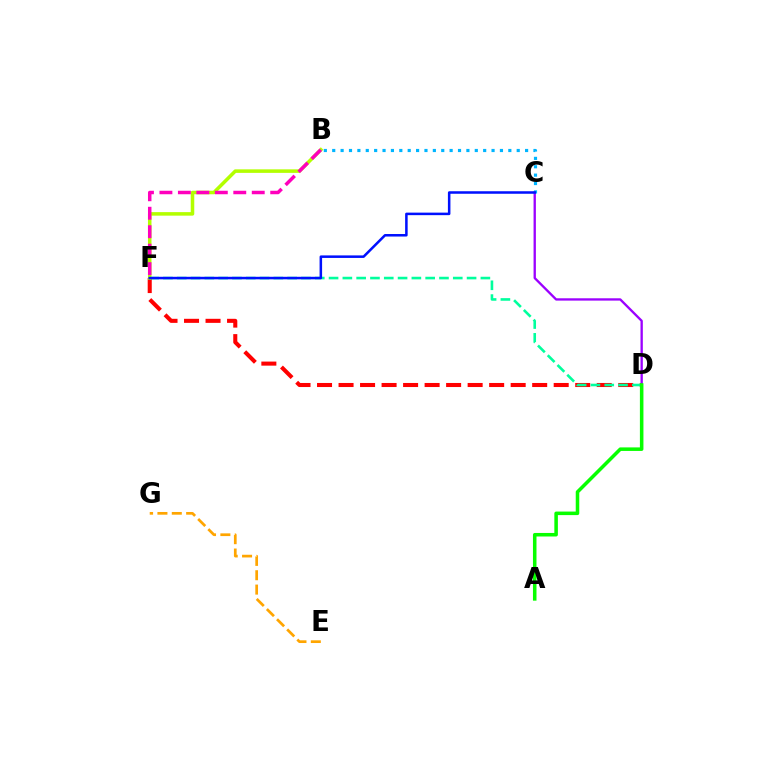{('D', 'F'): [{'color': '#ff0000', 'line_style': 'dashed', 'thickness': 2.92}, {'color': '#00ff9d', 'line_style': 'dashed', 'thickness': 1.87}], ('C', 'D'): [{'color': '#9b00ff', 'line_style': 'solid', 'thickness': 1.68}], ('B', 'C'): [{'color': '#00b5ff', 'line_style': 'dotted', 'thickness': 2.28}], ('B', 'F'): [{'color': '#b3ff00', 'line_style': 'solid', 'thickness': 2.54}, {'color': '#ff00bd', 'line_style': 'dashed', 'thickness': 2.51}], ('A', 'D'): [{'color': '#08ff00', 'line_style': 'solid', 'thickness': 2.54}], ('E', 'G'): [{'color': '#ffa500', 'line_style': 'dashed', 'thickness': 1.95}], ('C', 'F'): [{'color': '#0010ff', 'line_style': 'solid', 'thickness': 1.82}]}